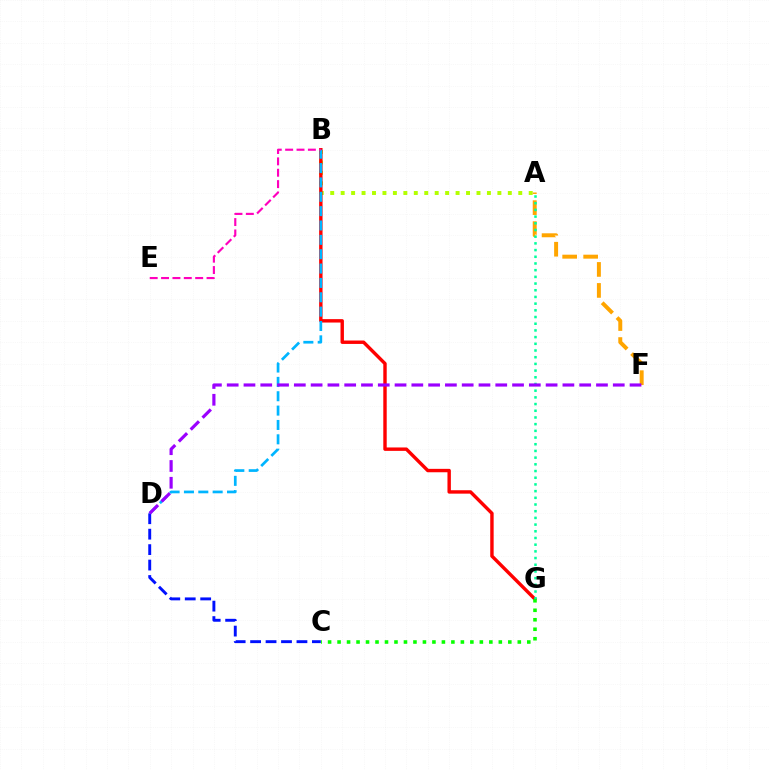{('A', 'B'): [{'color': '#b3ff00', 'line_style': 'dotted', 'thickness': 2.84}], ('B', 'G'): [{'color': '#ff0000', 'line_style': 'solid', 'thickness': 2.46}], ('A', 'F'): [{'color': '#ffa500', 'line_style': 'dashed', 'thickness': 2.85}], ('B', 'D'): [{'color': '#00b5ff', 'line_style': 'dashed', 'thickness': 1.95}], ('C', 'D'): [{'color': '#0010ff', 'line_style': 'dashed', 'thickness': 2.1}], ('B', 'E'): [{'color': '#ff00bd', 'line_style': 'dashed', 'thickness': 1.54}], ('A', 'G'): [{'color': '#00ff9d', 'line_style': 'dotted', 'thickness': 1.82}], ('D', 'F'): [{'color': '#9b00ff', 'line_style': 'dashed', 'thickness': 2.28}], ('C', 'G'): [{'color': '#08ff00', 'line_style': 'dotted', 'thickness': 2.58}]}